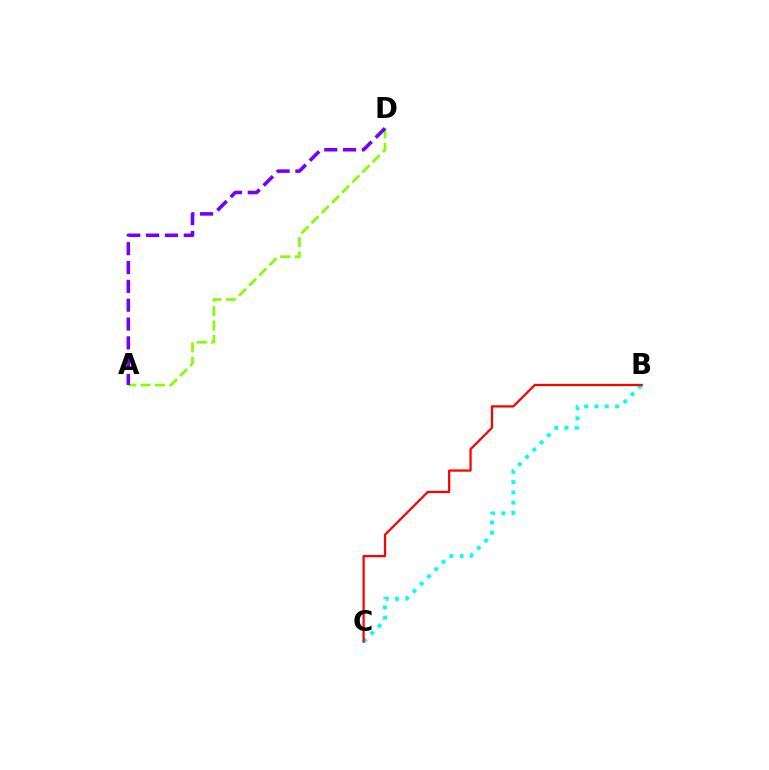{('A', 'D'): [{'color': '#84ff00', 'line_style': 'dashed', 'thickness': 1.96}, {'color': '#7200ff', 'line_style': 'dashed', 'thickness': 2.56}], ('B', 'C'): [{'color': '#00fff6', 'line_style': 'dotted', 'thickness': 2.8}, {'color': '#ff0000', 'line_style': 'solid', 'thickness': 1.62}]}